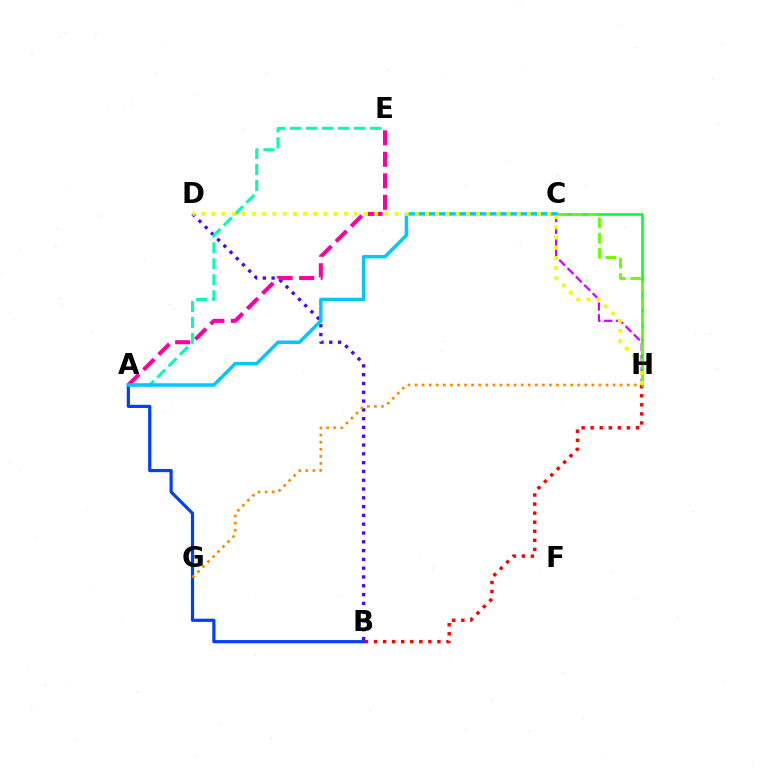{('B', 'D'): [{'color': '#4f00ff', 'line_style': 'dotted', 'thickness': 2.39}], ('C', 'H'): [{'color': '#d600ff', 'line_style': 'dashed', 'thickness': 1.6}, {'color': '#00ff27', 'line_style': 'solid', 'thickness': 1.81}, {'color': '#66ff00', 'line_style': 'dashed', 'thickness': 2.08}], ('A', 'B'): [{'color': '#003fff', 'line_style': 'solid', 'thickness': 2.3}], ('A', 'E'): [{'color': '#00ffaf', 'line_style': 'dashed', 'thickness': 2.17}, {'color': '#ff00a0', 'line_style': 'dashed', 'thickness': 2.92}], ('B', 'H'): [{'color': '#ff0000', 'line_style': 'dotted', 'thickness': 2.46}], ('A', 'C'): [{'color': '#00c7ff', 'line_style': 'solid', 'thickness': 2.5}], ('D', 'H'): [{'color': '#eeff00', 'line_style': 'dotted', 'thickness': 2.77}], ('G', 'H'): [{'color': '#ff8800', 'line_style': 'dotted', 'thickness': 1.92}]}